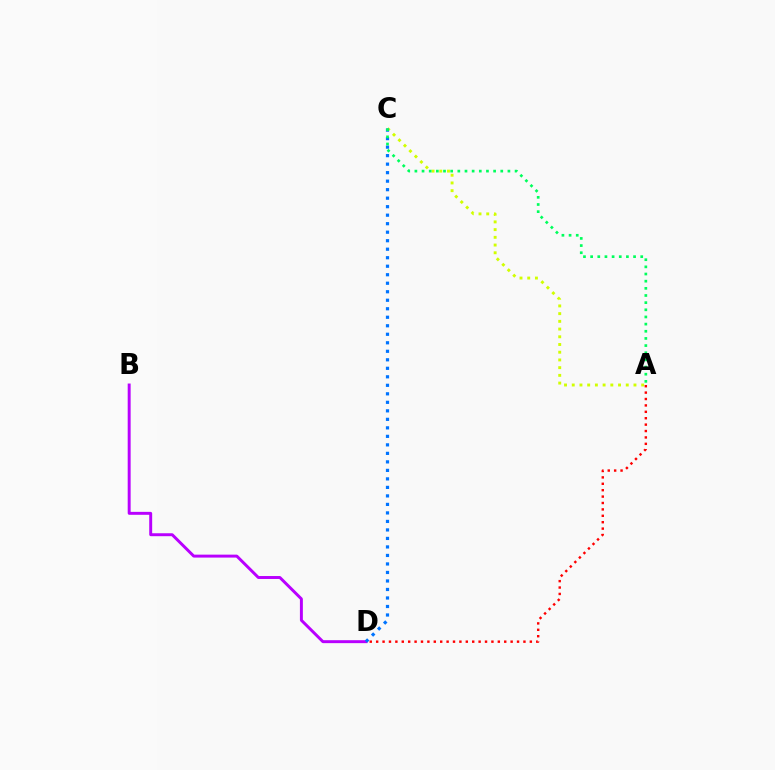{('A', 'C'): [{'color': '#d1ff00', 'line_style': 'dotted', 'thickness': 2.1}, {'color': '#00ff5c', 'line_style': 'dotted', 'thickness': 1.94}], ('A', 'D'): [{'color': '#ff0000', 'line_style': 'dotted', 'thickness': 1.74}], ('B', 'D'): [{'color': '#b900ff', 'line_style': 'solid', 'thickness': 2.12}], ('C', 'D'): [{'color': '#0074ff', 'line_style': 'dotted', 'thickness': 2.31}]}